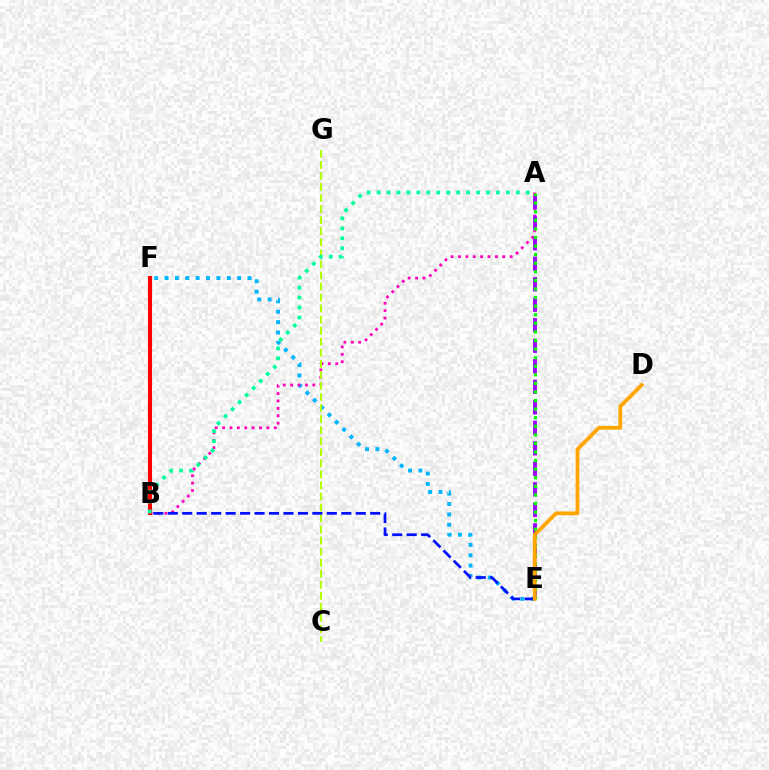{('E', 'F'): [{'color': '#00b5ff', 'line_style': 'dotted', 'thickness': 2.82}], ('A', 'B'): [{'color': '#ff00bd', 'line_style': 'dotted', 'thickness': 2.01}, {'color': '#00ff9d', 'line_style': 'dotted', 'thickness': 2.7}], ('B', 'F'): [{'color': '#ff0000', 'line_style': 'solid', 'thickness': 2.94}], ('C', 'G'): [{'color': '#b3ff00', 'line_style': 'dashed', 'thickness': 1.5}], ('B', 'E'): [{'color': '#0010ff', 'line_style': 'dashed', 'thickness': 1.96}], ('A', 'E'): [{'color': '#9b00ff', 'line_style': 'dashed', 'thickness': 2.79}, {'color': '#08ff00', 'line_style': 'dotted', 'thickness': 2.33}], ('D', 'E'): [{'color': '#ffa500', 'line_style': 'solid', 'thickness': 2.72}]}